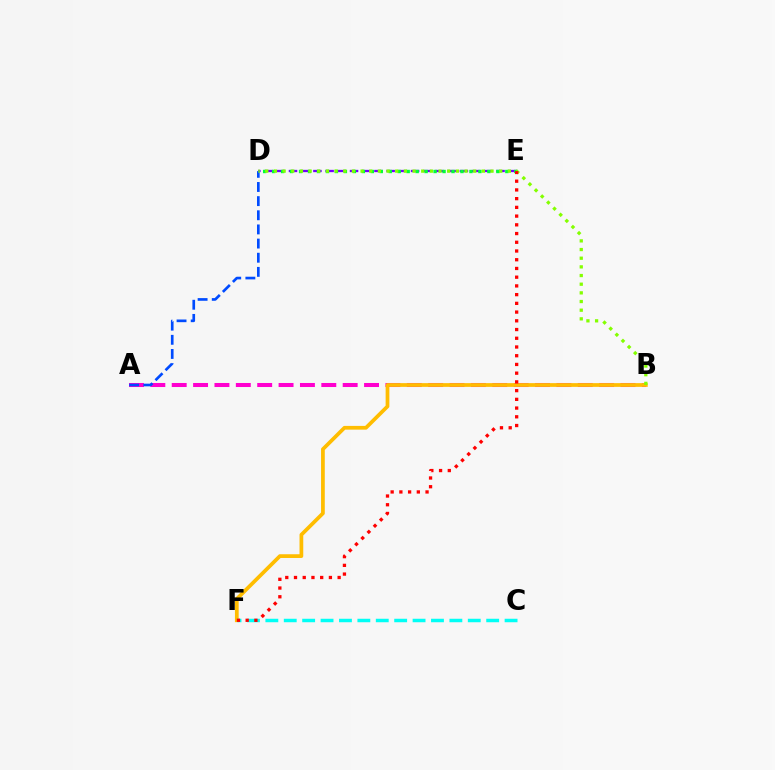{('A', 'B'): [{'color': '#ff00cf', 'line_style': 'dashed', 'thickness': 2.9}], ('D', 'E'): [{'color': '#7200ff', 'line_style': 'dashed', 'thickness': 1.66}, {'color': '#00ff39', 'line_style': 'dotted', 'thickness': 2.44}], ('B', 'F'): [{'color': '#ffbd00', 'line_style': 'solid', 'thickness': 2.69}], ('A', 'D'): [{'color': '#004bff', 'line_style': 'dashed', 'thickness': 1.92}], ('C', 'F'): [{'color': '#00fff6', 'line_style': 'dashed', 'thickness': 2.5}], ('B', 'D'): [{'color': '#84ff00', 'line_style': 'dotted', 'thickness': 2.35}], ('E', 'F'): [{'color': '#ff0000', 'line_style': 'dotted', 'thickness': 2.37}]}